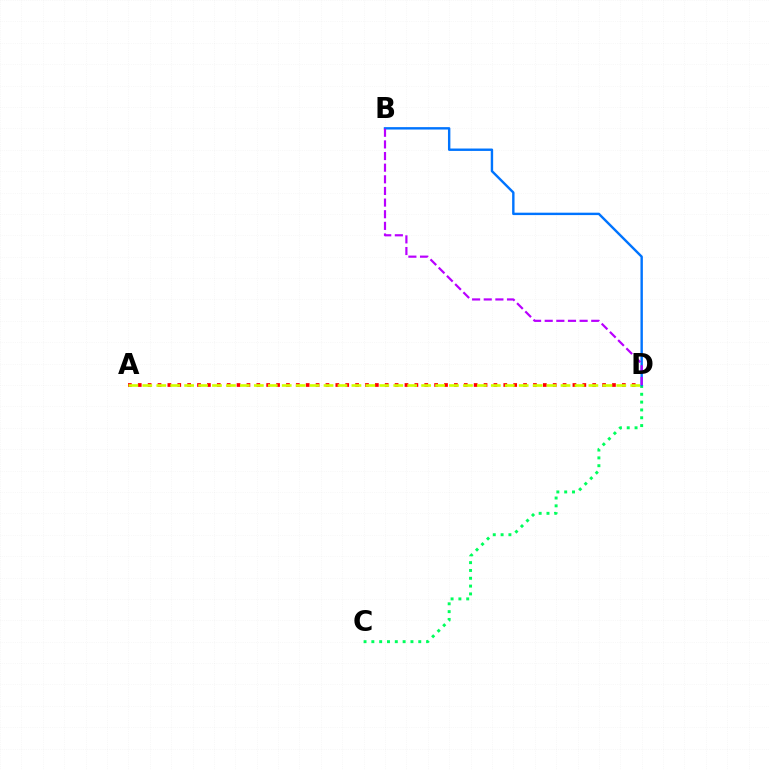{('C', 'D'): [{'color': '#00ff5c', 'line_style': 'dotted', 'thickness': 2.12}], ('A', 'D'): [{'color': '#ff0000', 'line_style': 'dotted', 'thickness': 2.68}, {'color': '#d1ff00', 'line_style': 'dashed', 'thickness': 1.89}], ('B', 'D'): [{'color': '#0074ff', 'line_style': 'solid', 'thickness': 1.73}, {'color': '#b900ff', 'line_style': 'dashed', 'thickness': 1.58}]}